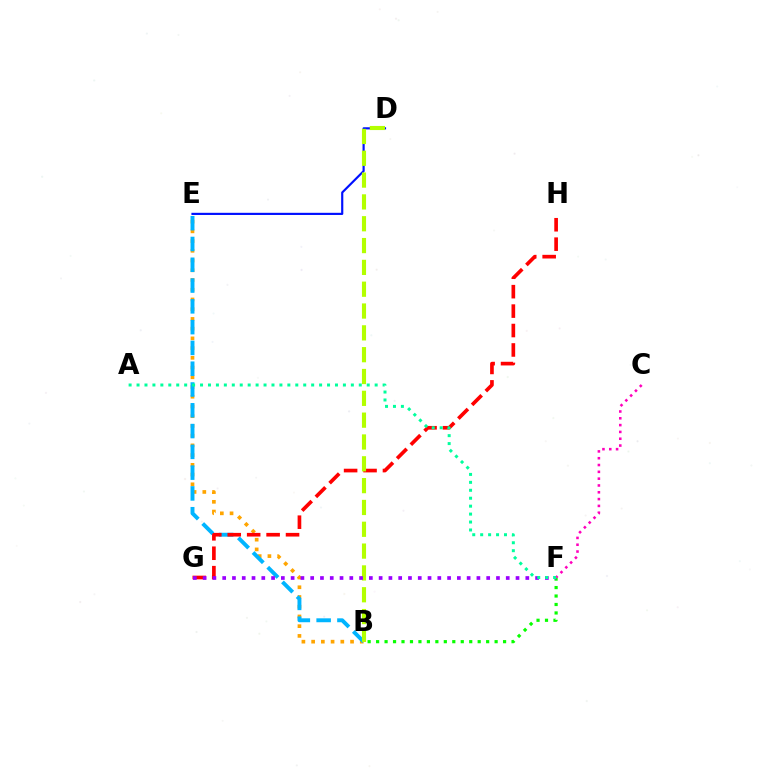{('B', 'E'): [{'color': '#ffa500', 'line_style': 'dotted', 'thickness': 2.64}, {'color': '#00b5ff', 'line_style': 'dashed', 'thickness': 2.82}], ('G', 'H'): [{'color': '#ff0000', 'line_style': 'dashed', 'thickness': 2.64}], ('B', 'F'): [{'color': '#08ff00', 'line_style': 'dotted', 'thickness': 2.3}], ('D', 'E'): [{'color': '#0010ff', 'line_style': 'solid', 'thickness': 1.56}], ('B', 'D'): [{'color': '#b3ff00', 'line_style': 'dashed', 'thickness': 2.96}], ('F', 'G'): [{'color': '#9b00ff', 'line_style': 'dotted', 'thickness': 2.66}], ('C', 'F'): [{'color': '#ff00bd', 'line_style': 'dotted', 'thickness': 1.85}], ('A', 'F'): [{'color': '#00ff9d', 'line_style': 'dotted', 'thickness': 2.16}]}